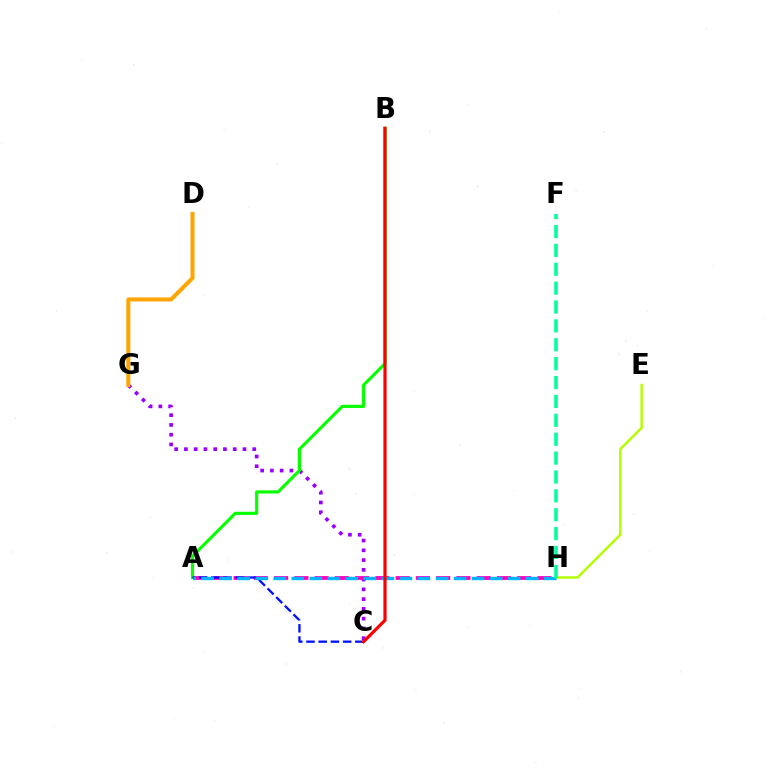{('C', 'G'): [{'color': '#9b00ff', 'line_style': 'dotted', 'thickness': 2.65}], ('A', 'B'): [{'color': '#08ff00', 'line_style': 'solid', 'thickness': 2.26}], ('A', 'H'): [{'color': '#ff00bd', 'line_style': 'dashed', 'thickness': 2.75}, {'color': '#00b5ff', 'line_style': 'dashed', 'thickness': 2.45}], ('A', 'C'): [{'color': '#0010ff', 'line_style': 'dashed', 'thickness': 1.66}], ('E', 'H'): [{'color': '#b3ff00', 'line_style': 'solid', 'thickness': 1.76}], ('D', 'G'): [{'color': '#ffa500', 'line_style': 'solid', 'thickness': 2.9}], ('F', 'H'): [{'color': '#00ff9d', 'line_style': 'dashed', 'thickness': 2.57}], ('B', 'C'): [{'color': '#ff0000', 'line_style': 'solid', 'thickness': 2.29}]}